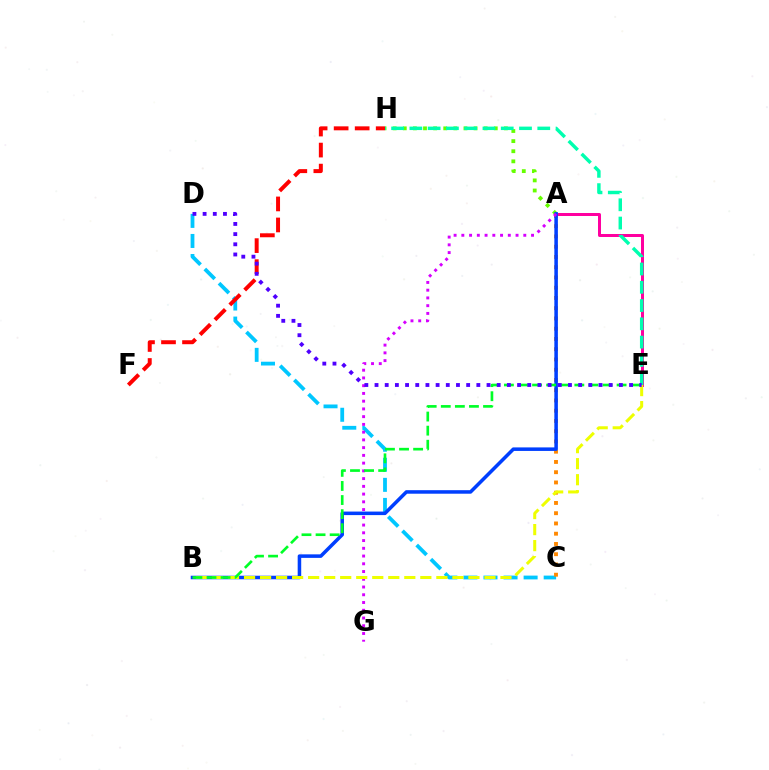{('A', 'E'): [{'color': '#ff00a0', 'line_style': 'solid', 'thickness': 2.16}], ('A', 'H'): [{'color': '#66ff00', 'line_style': 'dotted', 'thickness': 2.75}], ('C', 'D'): [{'color': '#00c7ff', 'line_style': 'dashed', 'thickness': 2.73}], ('A', 'C'): [{'color': '#ff8800', 'line_style': 'dotted', 'thickness': 2.79}], ('F', 'H'): [{'color': '#ff0000', 'line_style': 'dashed', 'thickness': 2.86}], ('E', 'H'): [{'color': '#00ffaf', 'line_style': 'dashed', 'thickness': 2.48}], ('A', 'B'): [{'color': '#003fff', 'line_style': 'solid', 'thickness': 2.54}], ('A', 'G'): [{'color': '#d600ff', 'line_style': 'dotted', 'thickness': 2.1}], ('B', 'E'): [{'color': '#eeff00', 'line_style': 'dashed', 'thickness': 2.18}, {'color': '#00ff27', 'line_style': 'dashed', 'thickness': 1.91}], ('D', 'E'): [{'color': '#4f00ff', 'line_style': 'dotted', 'thickness': 2.77}]}